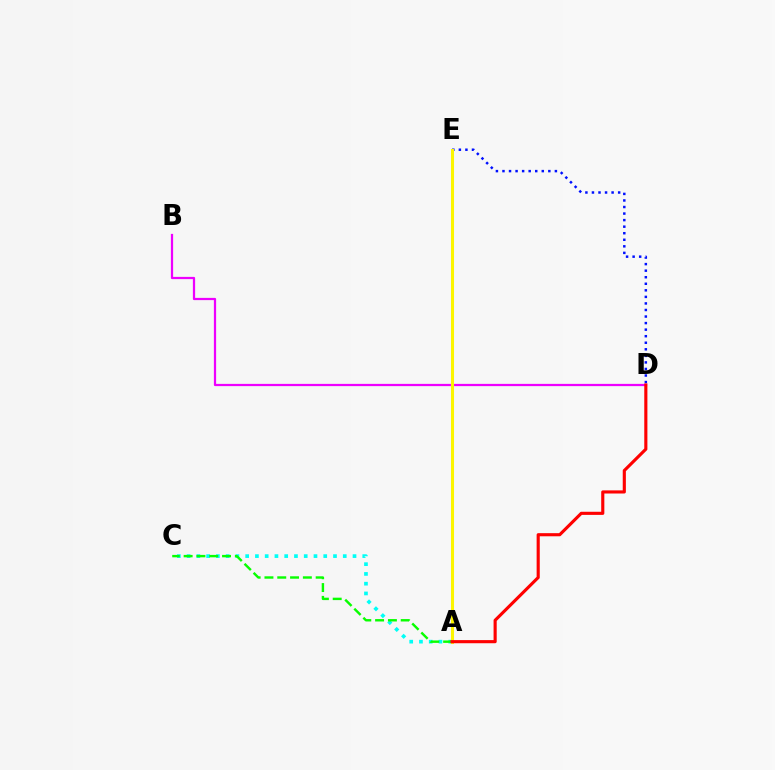{('D', 'E'): [{'color': '#0010ff', 'line_style': 'dotted', 'thickness': 1.78}], ('A', 'C'): [{'color': '#00fff6', 'line_style': 'dotted', 'thickness': 2.65}, {'color': '#08ff00', 'line_style': 'dashed', 'thickness': 1.74}], ('B', 'D'): [{'color': '#ee00ff', 'line_style': 'solid', 'thickness': 1.62}], ('A', 'E'): [{'color': '#fcf500', 'line_style': 'solid', 'thickness': 2.2}], ('A', 'D'): [{'color': '#ff0000', 'line_style': 'solid', 'thickness': 2.25}]}